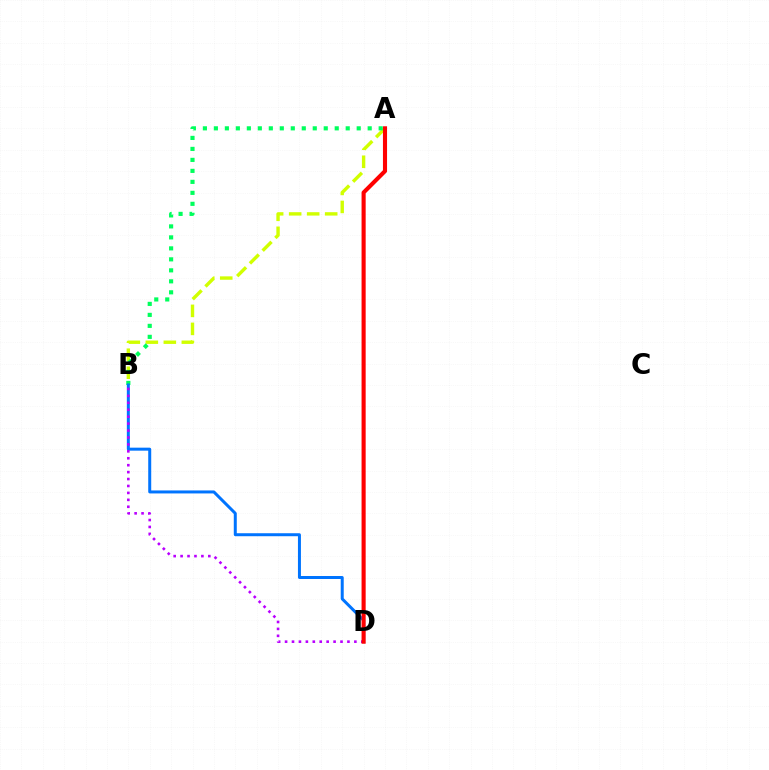{('A', 'B'): [{'color': '#d1ff00', 'line_style': 'dashed', 'thickness': 2.45}, {'color': '#00ff5c', 'line_style': 'dotted', 'thickness': 2.99}], ('B', 'D'): [{'color': '#0074ff', 'line_style': 'solid', 'thickness': 2.16}, {'color': '#b900ff', 'line_style': 'dotted', 'thickness': 1.88}], ('A', 'D'): [{'color': '#ff0000', 'line_style': 'solid', 'thickness': 2.95}]}